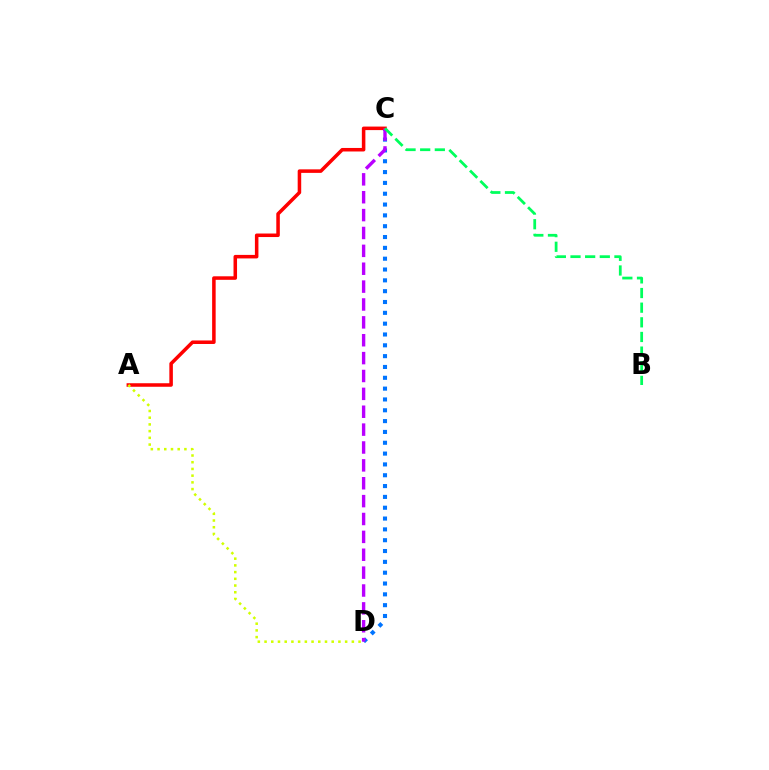{('C', 'D'): [{'color': '#0074ff', 'line_style': 'dotted', 'thickness': 2.94}, {'color': '#b900ff', 'line_style': 'dashed', 'thickness': 2.43}], ('A', 'C'): [{'color': '#ff0000', 'line_style': 'solid', 'thickness': 2.54}], ('A', 'D'): [{'color': '#d1ff00', 'line_style': 'dotted', 'thickness': 1.82}], ('B', 'C'): [{'color': '#00ff5c', 'line_style': 'dashed', 'thickness': 1.99}]}